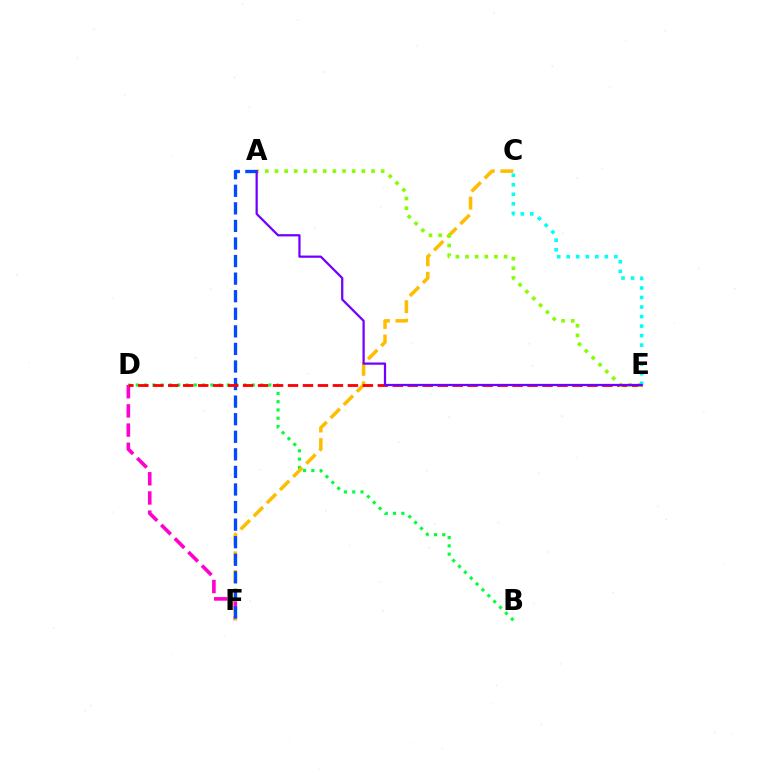{('D', 'F'): [{'color': '#ff00cf', 'line_style': 'dashed', 'thickness': 2.61}], ('B', 'D'): [{'color': '#00ff39', 'line_style': 'dotted', 'thickness': 2.25}], ('C', 'F'): [{'color': '#ffbd00', 'line_style': 'dashed', 'thickness': 2.53}], ('A', 'F'): [{'color': '#004bff', 'line_style': 'dashed', 'thickness': 2.39}], ('D', 'E'): [{'color': '#ff0000', 'line_style': 'dashed', 'thickness': 2.03}], ('A', 'E'): [{'color': '#84ff00', 'line_style': 'dotted', 'thickness': 2.62}, {'color': '#7200ff', 'line_style': 'solid', 'thickness': 1.62}], ('C', 'E'): [{'color': '#00fff6', 'line_style': 'dotted', 'thickness': 2.59}]}